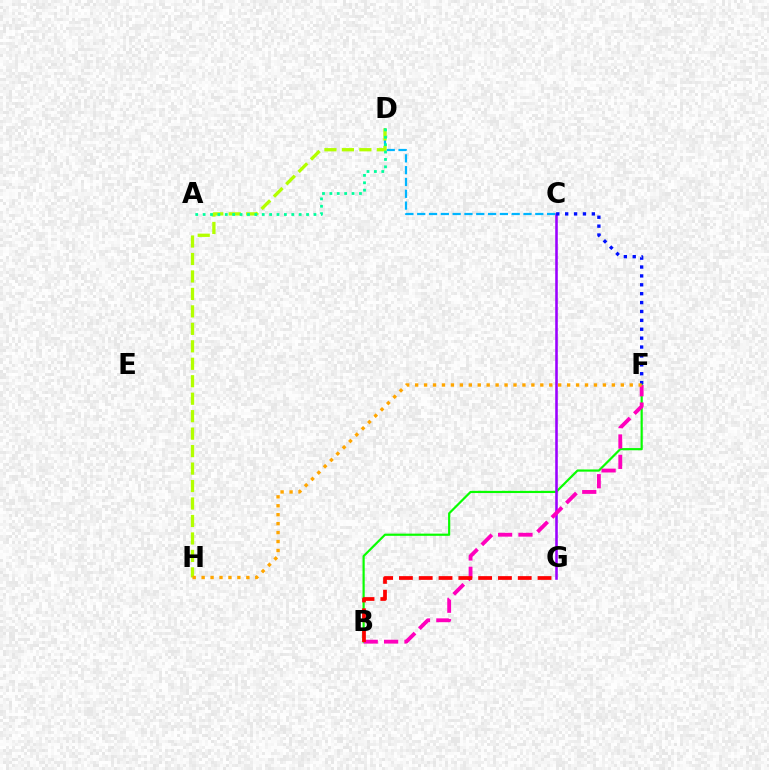{('B', 'F'): [{'color': '#08ff00', 'line_style': 'solid', 'thickness': 1.57}, {'color': '#ff00bd', 'line_style': 'dashed', 'thickness': 2.77}], ('C', 'G'): [{'color': '#9b00ff', 'line_style': 'solid', 'thickness': 1.85}], ('C', 'D'): [{'color': '#00b5ff', 'line_style': 'dashed', 'thickness': 1.6}], ('D', 'H'): [{'color': '#b3ff00', 'line_style': 'dashed', 'thickness': 2.37}], ('C', 'F'): [{'color': '#0010ff', 'line_style': 'dotted', 'thickness': 2.42}], ('B', 'G'): [{'color': '#ff0000', 'line_style': 'dashed', 'thickness': 2.69}], ('A', 'D'): [{'color': '#00ff9d', 'line_style': 'dotted', 'thickness': 2.01}], ('F', 'H'): [{'color': '#ffa500', 'line_style': 'dotted', 'thickness': 2.43}]}